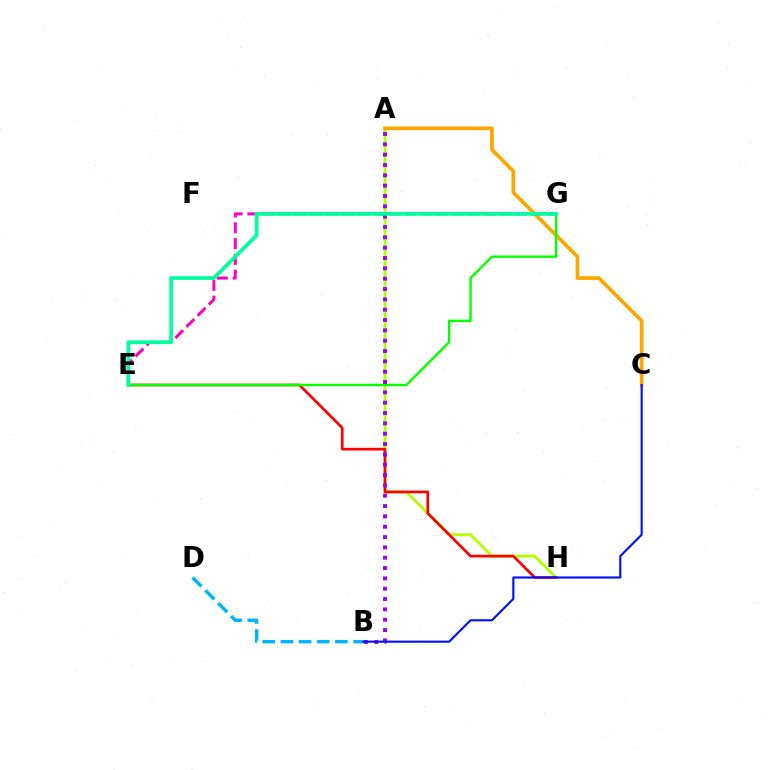{('A', 'H'): [{'color': '#b3ff00', 'line_style': 'solid', 'thickness': 2.06}], ('B', 'D'): [{'color': '#00b5ff', 'line_style': 'dashed', 'thickness': 2.47}], ('A', 'C'): [{'color': '#ffa500', 'line_style': 'solid', 'thickness': 2.65}], ('E', 'H'): [{'color': '#ff0000', 'line_style': 'solid', 'thickness': 1.93}], ('E', 'G'): [{'color': '#ff00bd', 'line_style': 'dashed', 'thickness': 2.14}, {'color': '#08ff00', 'line_style': 'solid', 'thickness': 1.73}, {'color': '#00ff9d', 'line_style': 'solid', 'thickness': 2.66}], ('A', 'B'): [{'color': '#9b00ff', 'line_style': 'dotted', 'thickness': 2.81}], ('B', 'C'): [{'color': '#0010ff', 'line_style': 'solid', 'thickness': 1.54}]}